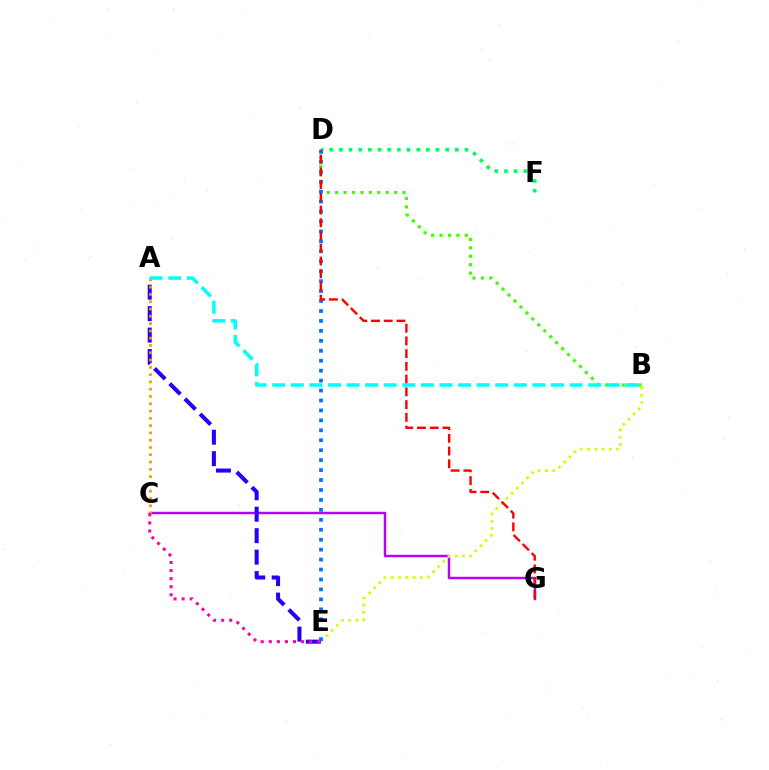{('B', 'D'): [{'color': '#3dff00', 'line_style': 'dotted', 'thickness': 2.29}], ('C', 'G'): [{'color': '#b900ff', 'line_style': 'solid', 'thickness': 1.76}], ('B', 'E'): [{'color': '#d1ff00', 'line_style': 'dotted', 'thickness': 1.98}], ('D', 'F'): [{'color': '#00ff5c', 'line_style': 'dotted', 'thickness': 2.63}], ('A', 'E'): [{'color': '#2500ff', 'line_style': 'dashed', 'thickness': 2.91}], ('A', 'C'): [{'color': '#ff9400', 'line_style': 'dotted', 'thickness': 1.98}], ('C', 'E'): [{'color': '#ff00ac', 'line_style': 'dotted', 'thickness': 2.19}], ('D', 'E'): [{'color': '#0074ff', 'line_style': 'dotted', 'thickness': 2.7}], ('D', 'G'): [{'color': '#ff0000', 'line_style': 'dashed', 'thickness': 1.73}], ('A', 'B'): [{'color': '#00fff6', 'line_style': 'dashed', 'thickness': 2.52}]}